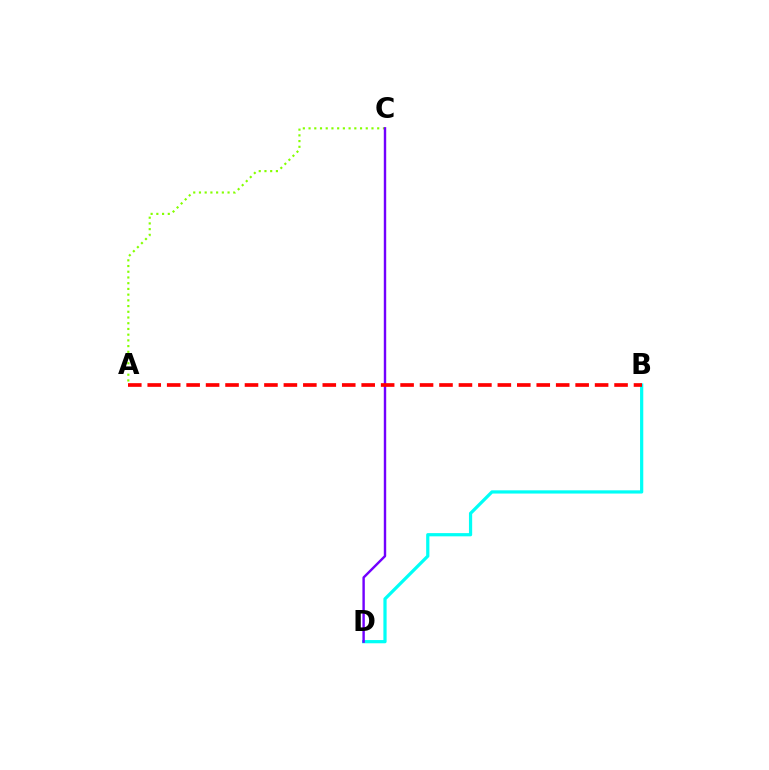{('A', 'C'): [{'color': '#84ff00', 'line_style': 'dotted', 'thickness': 1.55}], ('B', 'D'): [{'color': '#00fff6', 'line_style': 'solid', 'thickness': 2.32}], ('C', 'D'): [{'color': '#7200ff', 'line_style': 'solid', 'thickness': 1.74}], ('A', 'B'): [{'color': '#ff0000', 'line_style': 'dashed', 'thickness': 2.64}]}